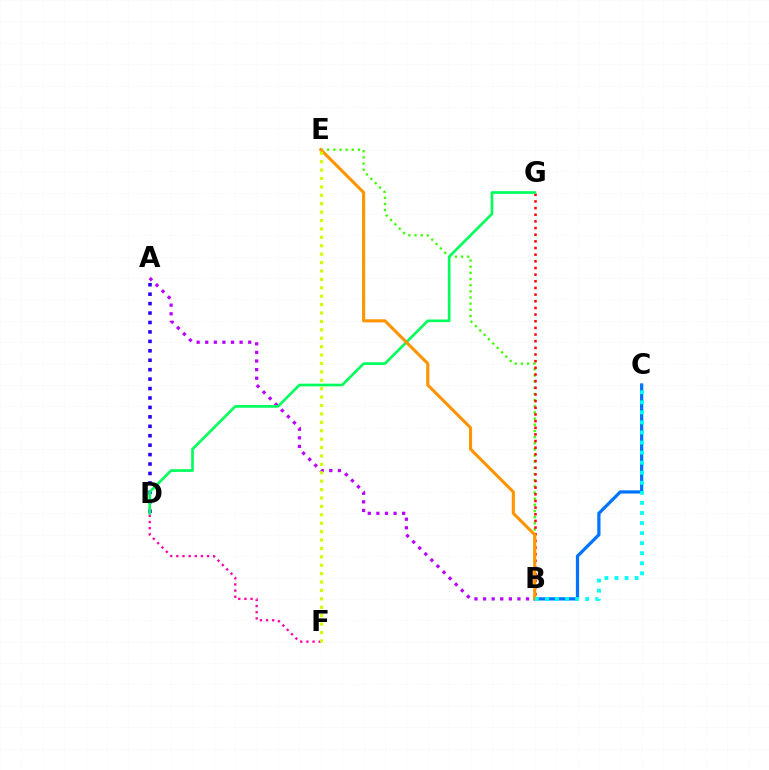{('A', 'D'): [{'color': '#2500ff', 'line_style': 'dotted', 'thickness': 2.56}], ('A', 'B'): [{'color': '#b900ff', 'line_style': 'dotted', 'thickness': 2.33}], ('B', 'C'): [{'color': '#0074ff', 'line_style': 'solid', 'thickness': 2.33}, {'color': '#00fff6', 'line_style': 'dotted', 'thickness': 2.73}], ('B', 'E'): [{'color': '#3dff00', 'line_style': 'dotted', 'thickness': 1.67}, {'color': '#ff9400', 'line_style': 'solid', 'thickness': 2.23}], ('B', 'G'): [{'color': '#ff0000', 'line_style': 'dotted', 'thickness': 1.81}], ('D', 'G'): [{'color': '#00ff5c', 'line_style': 'solid', 'thickness': 1.92}], ('D', 'F'): [{'color': '#ff00ac', 'line_style': 'dotted', 'thickness': 1.67}], ('E', 'F'): [{'color': '#d1ff00', 'line_style': 'dotted', 'thickness': 2.28}]}